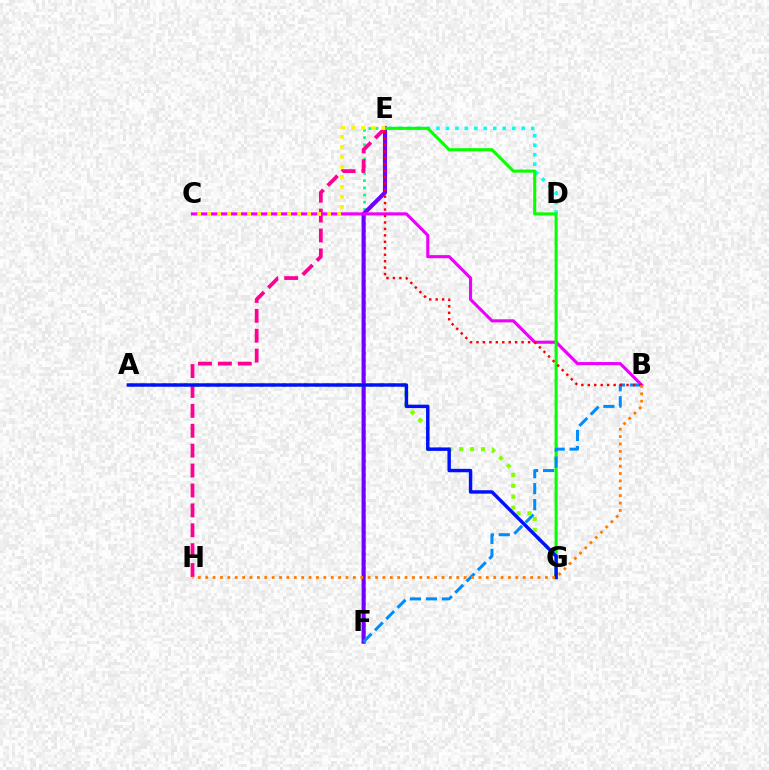{('D', 'E'): [{'color': '#00fff6', 'line_style': 'dotted', 'thickness': 2.57}], ('E', 'F'): [{'color': '#00ff74', 'line_style': 'dotted', 'thickness': 1.95}, {'color': '#7200ff', 'line_style': 'solid', 'thickness': 2.95}], ('E', 'H'): [{'color': '#ff0094', 'line_style': 'dashed', 'thickness': 2.7}], ('B', 'C'): [{'color': '#ee00ff', 'line_style': 'solid', 'thickness': 2.24}], ('E', 'G'): [{'color': '#08ff00', 'line_style': 'solid', 'thickness': 2.21}], ('B', 'F'): [{'color': '#008cff', 'line_style': 'dashed', 'thickness': 2.17}], ('B', 'E'): [{'color': '#ff0000', 'line_style': 'dotted', 'thickness': 1.75}], ('A', 'G'): [{'color': '#84ff00', 'line_style': 'dotted', 'thickness': 2.96}, {'color': '#0010ff', 'line_style': 'solid', 'thickness': 2.47}], ('C', 'E'): [{'color': '#fcf500', 'line_style': 'dotted', 'thickness': 2.72}], ('B', 'H'): [{'color': '#ff7c00', 'line_style': 'dotted', 'thickness': 2.01}]}